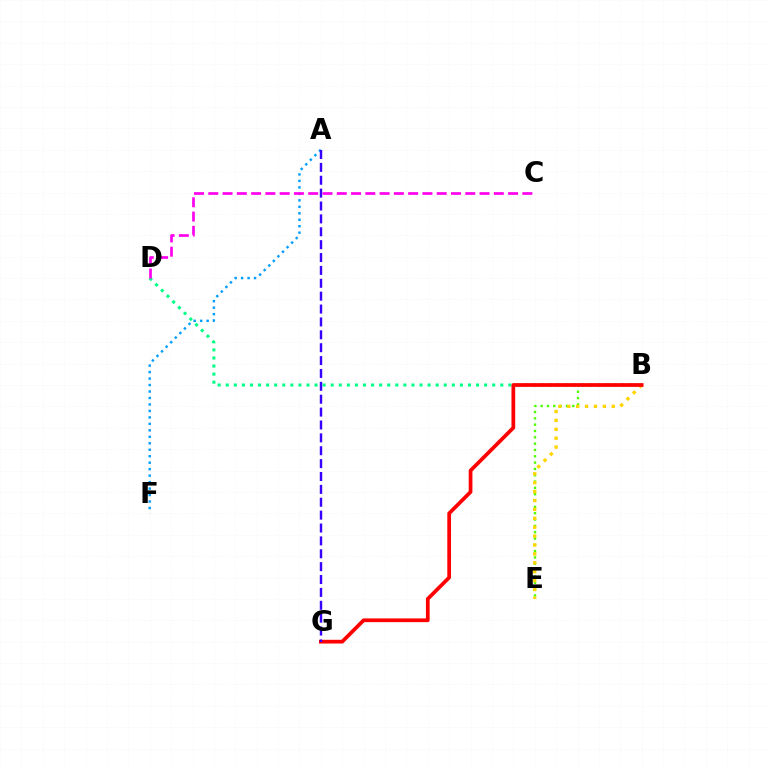{('B', 'E'): [{'color': '#4fff00', 'line_style': 'dotted', 'thickness': 1.72}, {'color': '#ffd500', 'line_style': 'dotted', 'thickness': 2.42}], ('B', 'D'): [{'color': '#00ff86', 'line_style': 'dotted', 'thickness': 2.19}], ('A', 'F'): [{'color': '#009eff', 'line_style': 'dotted', 'thickness': 1.76}], ('B', 'G'): [{'color': '#ff0000', 'line_style': 'solid', 'thickness': 2.68}], ('A', 'G'): [{'color': '#3700ff', 'line_style': 'dashed', 'thickness': 1.75}], ('C', 'D'): [{'color': '#ff00ed', 'line_style': 'dashed', 'thickness': 1.94}]}